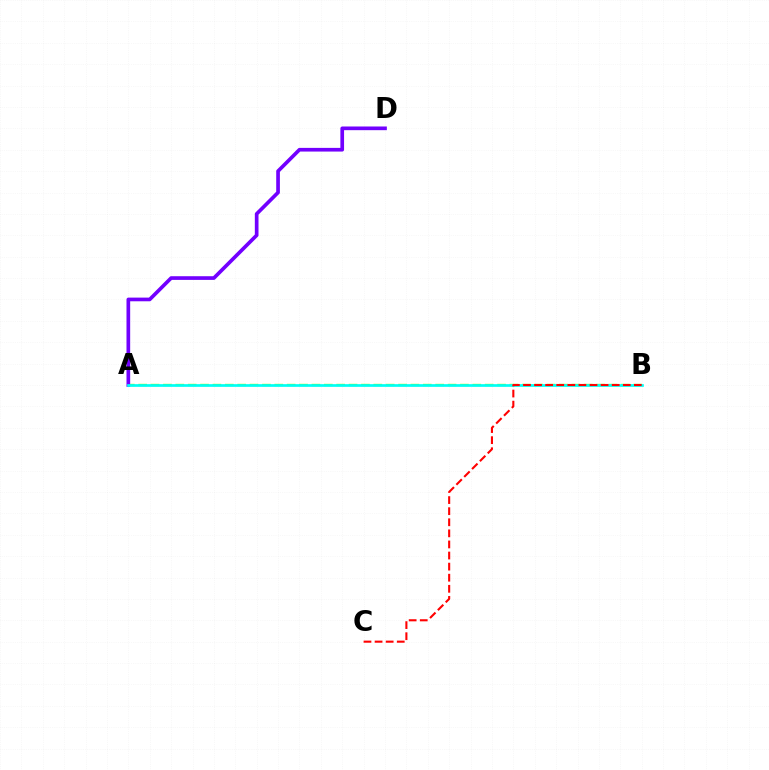{('A', 'B'): [{'color': '#84ff00', 'line_style': 'dashed', 'thickness': 1.68}, {'color': '#00fff6', 'line_style': 'solid', 'thickness': 1.94}], ('A', 'D'): [{'color': '#7200ff', 'line_style': 'solid', 'thickness': 2.65}], ('B', 'C'): [{'color': '#ff0000', 'line_style': 'dashed', 'thickness': 1.51}]}